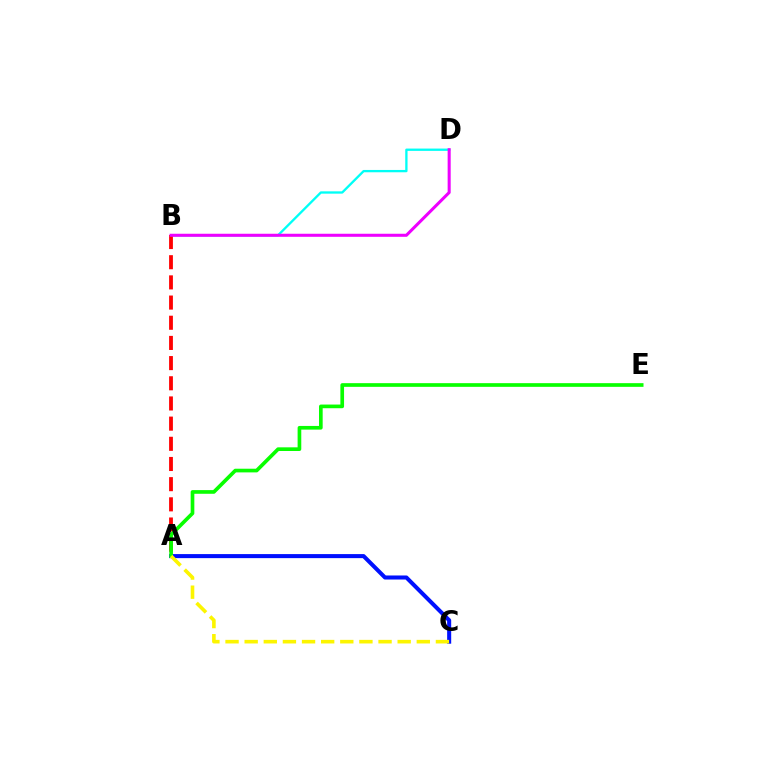{('B', 'D'): [{'color': '#00fff6', 'line_style': 'solid', 'thickness': 1.67}, {'color': '#ee00ff', 'line_style': 'solid', 'thickness': 2.2}], ('A', 'B'): [{'color': '#ff0000', 'line_style': 'dashed', 'thickness': 2.74}], ('A', 'C'): [{'color': '#0010ff', 'line_style': 'solid', 'thickness': 2.91}, {'color': '#fcf500', 'line_style': 'dashed', 'thickness': 2.6}], ('A', 'E'): [{'color': '#08ff00', 'line_style': 'solid', 'thickness': 2.64}]}